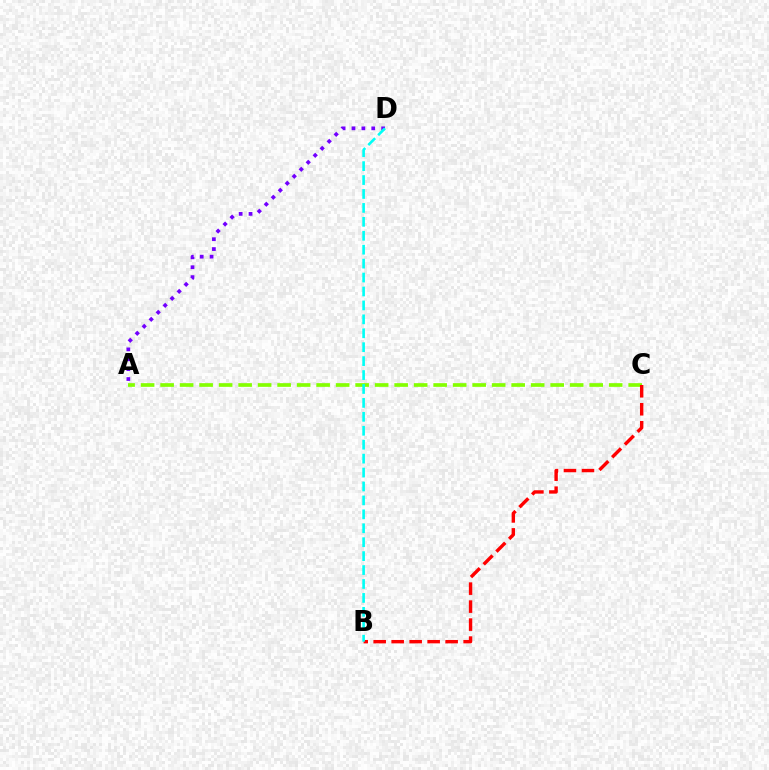{('A', 'D'): [{'color': '#7200ff', 'line_style': 'dotted', 'thickness': 2.69}], ('A', 'C'): [{'color': '#84ff00', 'line_style': 'dashed', 'thickness': 2.65}], ('B', 'C'): [{'color': '#ff0000', 'line_style': 'dashed', 'thickness': 2.44}], ('B', 'D'): [{'color': '#00fff6', 'line_style': 'dashed', 'thickness': 1.89}]}